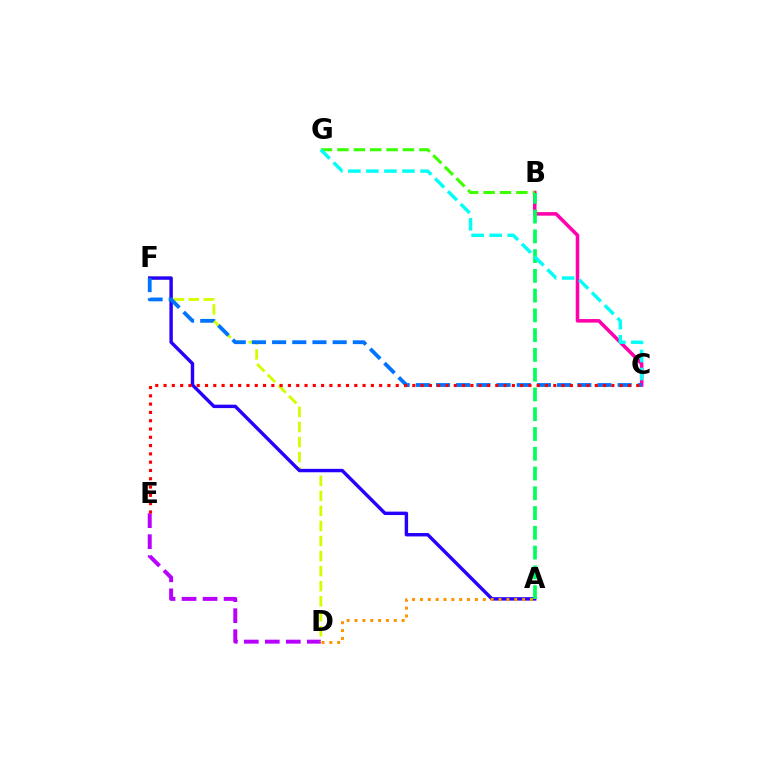{('B', 'C'): [{'color': '#ff00ac', 'line_style': 'solid', 'thickness': 2.55}], ('D', 'E'): [{'color': '#b900ff', 'line_style': 'dashed', 'thickness': 2.85}], ('D', 'F'): [{'color': '#d1ff00', 'line_style': 'dashed', 'thickness': 2.04}], ('A', 'F'): [{'color': '#2500ff', 'line_style': 'solid', 'thickness': 2.46}], ('C', 'F'): [{'color': '#0074ff', 'line_style': 'dashed', 'thickness': 2.74}], ('C', 'E'): [{'color': '#ff0000', 'line_style': 'dotted', 'thickness': 2.25}], ('A', 'D'): [{'color': '#ff9400', 'line_style': 'dotted', 'thickness': 2.14}], ('B', 'G'): [{'color': '#3dff00', 'line_style': 'dashed', 'thickness': 2.23}], ('A', 'B'): [{'color': '#00ff5c', 'line_style': 'dashed', 'thickness': 2.69}], ('C', 'G'): [{'color': '#00fff6', 'line_style': 'dashed', 'thickness': 2.45}]}